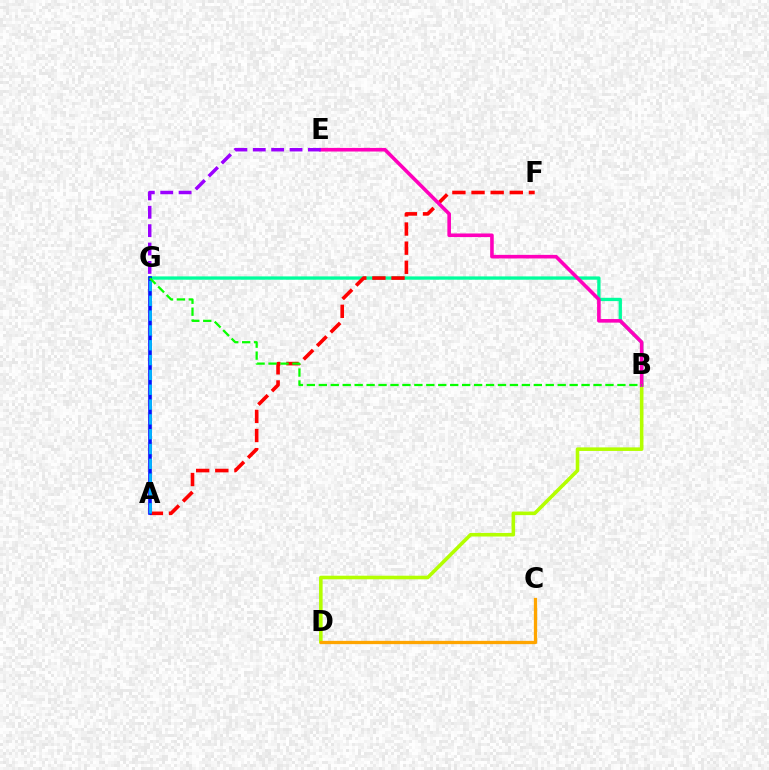{('B', 'D'): [{'color': '#b3ff00', 'line_style': 'solid', 'thickness': 2.58}], ('B', 'G'): [{'color': '#00ff9d', 'line_style': 'solid', 'thickness': 2.38}, {'color': '#08ff00', 'line_style': 'dashed', 'thickness': 1.62}], ('A', 'F'): [{'color': '#ff0000', 'line_style': 'dashed', 'thickness': 2.6}], ('B', 'E'): [{'color': '#ff00bd', 'line_style': 'solid', 'thickness': 2.59}], ('A', 'G'): [{'color': '#0010ff', 'line_style': 'solid', 'thickness': 2.6}, {'color': '#00b5ff', 'line_style': 'dashed', 'thickness': 2.01}], ('E', 'G'): [{'color': '#9b00ff', 'line_style': 'dashed', 'thickness': 2.5}], ('C', 'D'): [{'color': '#ffa500', 'line_style': 'solid', 'thickness': 2.36}]}